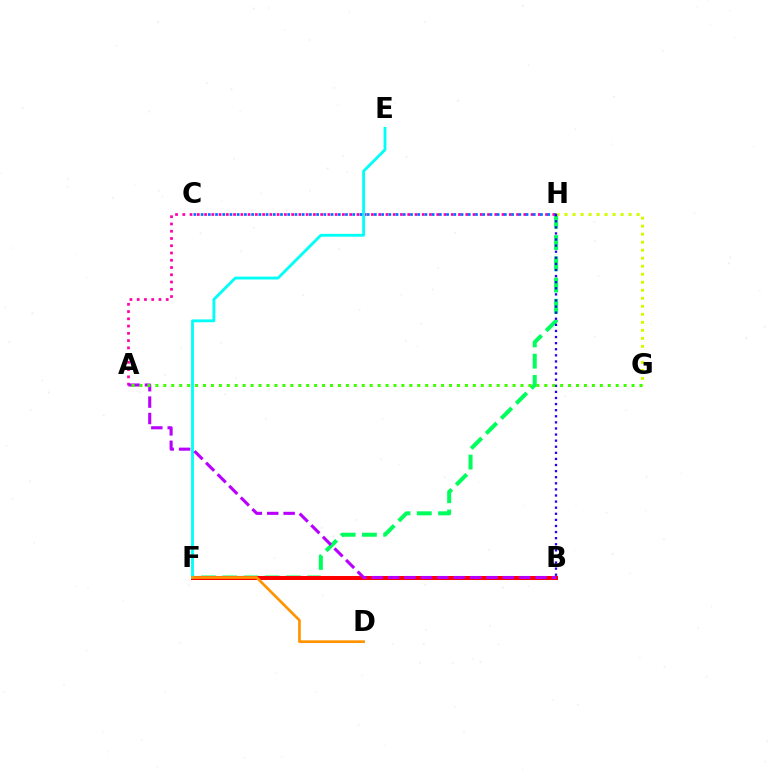{('F', 'H'): [{'color': '#00ff5c', 'line_style': 'dashed', 'thickness': 2.89}], ('G', 'H'): [{'color': '#d1ff00', 'line_style': 'dotted', 'thickness': 2.18}], ('A', 'H'): [{'color': '#ff00ac', 'line_style': 'dotted', 'thickness': 1.97}], ('B', 'F'): [{'color': '#ff0000', 'line_style': 'solid', 'thickness': 2.88}], ('E', 'F'): [{'color': '#00fff6', 'line_style': 'solid', 'thickness': 2.04}], ('C', 'H'): [{'color': '#0074ff', 'line_style': 'dotted', 'thickness': 1.96}], ('A', 'B'): [{'color': '#b900ff', 'line_style': 'dashed', 'thickness': 2.23}], ('B', 'H'): [{'color': '#2500ff', 'line_style': 'dotted', 'thickness': 1.66}], ('D', 'F'): [{'color': '#ff9400', 'line_style': 'solid', 'thickness': 1.94}], ('A', 'G'): [{'color': '#3dff00', 'line_style': 'dotted', 'thickness': 2.16}]}